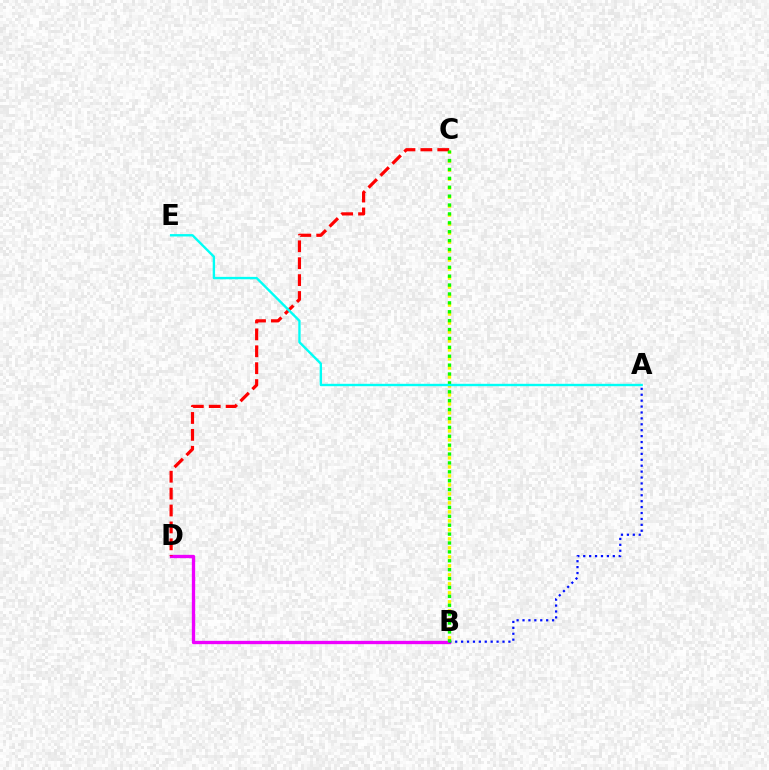{('B', 'D'): [{'color': '#ee00ff', 'line_style': 'solid', 'thickness': 2.39}], ('A', 'B'): [{'color': '#0010ff', 'line_style': 'dotted', 'thickness': 1.61}], ('B', 'C'): [{'color': '#fcf500', 'line_style': 'dotted', 'thickness': 2.44}, {'color': '#08ff00', 'line_style': 'dotted', 'thickness': 2.42}], ('C', 'D'): [{'color': '#ff0000', 'line_style': 'dashed', 'thickness': 2.3}], ('A', 'E'): [{'color': '#00fff6', 'line_style': 'solid', 'thickness': 1.71}]}